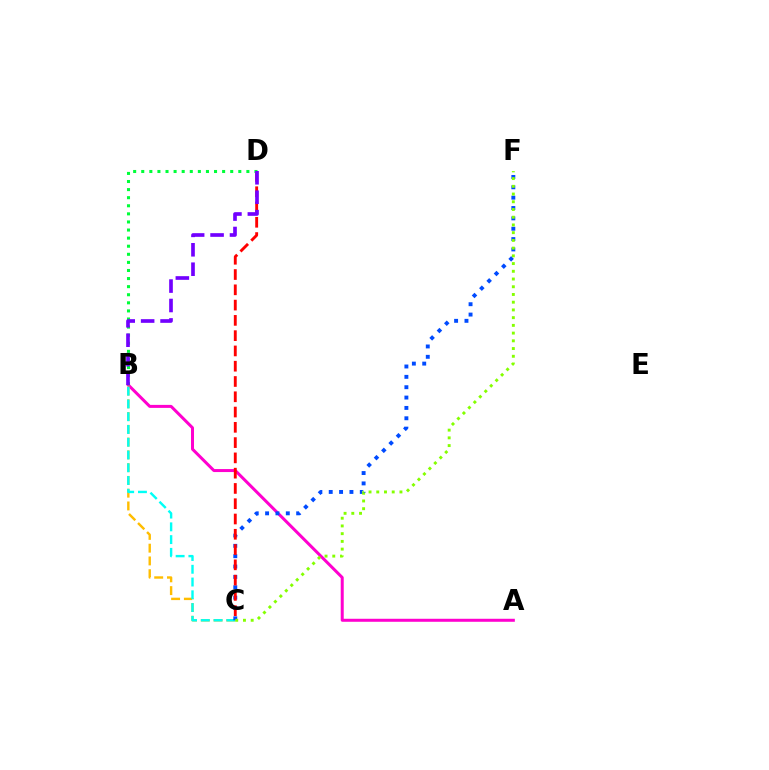{('A', 'B'): [{'color': '#ff00cf', 'line_style': 'solid', 'thickness': 2.16}], ('B', 'C'): [{'color': '#ffbd00', 'line_style': 'dashed', 'thickness': 1.73}, {'color': '#00fff6', 'line_style': 'dashed', 'thickness': 1.73}], ('C', 'F'): [{'color': '#004bff', 'line_style': 'dotted', 'thickness': 2.81}, {'color': '#84ff00', 'line_style': 'dotted', 'thickness': 2.1}], ('C', 'D'): [{'color': '#ff0000', 'line_style': 'dashed', 'thickness': 2.08}], ('B', 'D'): [{'color': '#00ff39', 'line_style': 'dotted', 'thickness': 2.2}, {'color': '#7200ff', 'line_style': 'dashed', 'thickness': 2.64}]}